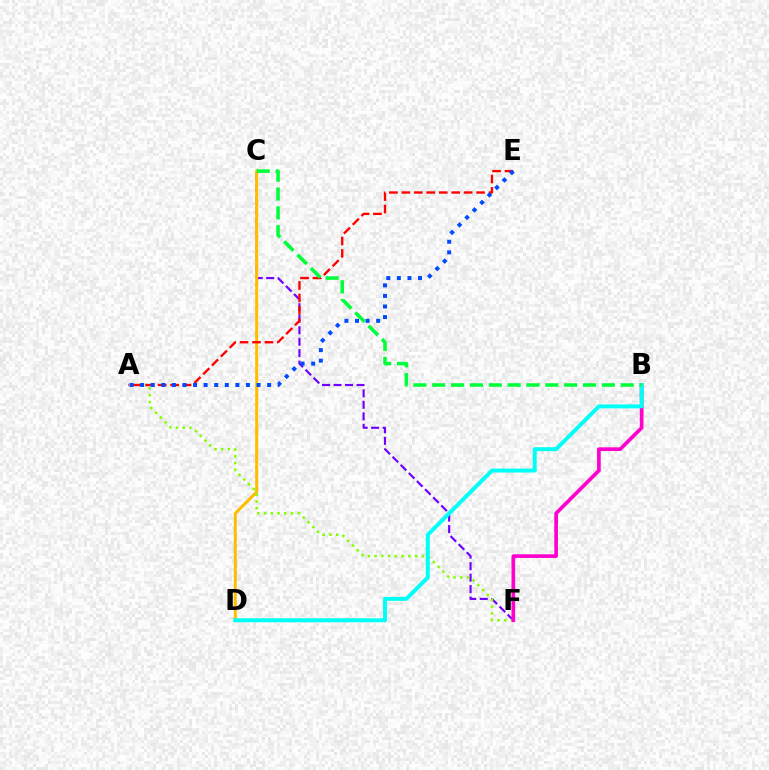{('C', 'F'): [{'color': '#7200ff', 'line_style': 'dashed', 'thickness': 1.56}], ('C', 'D'): [{'color': '#ffbd00', 'line_style': 'solid', 'thickness': 2.15}], ('A', 'F'): [{'color': '#84ff00', 'line_style': 'dotted', 'thickness': 1.83}], ('A', 'E'): [{'color': '#ff0000', 'line_style': 'dashed', 'thickness': 1.69}, {'color': '#004bff', 'line_style': 'dotted', 'thickness': 2.87}], ('B', 'F'): [{'color': '#ff00cf', 'line_style': 'solid', 'thickness': 2.65}], ('B', 'D'): [{'color': '#00fff6', 'line_style': 'solid', 'thickness': 2.84}], ('B', 'C'): [{'color': '#00ff39', 'line_style': 'dashed', 'thickness': 2.56}]}